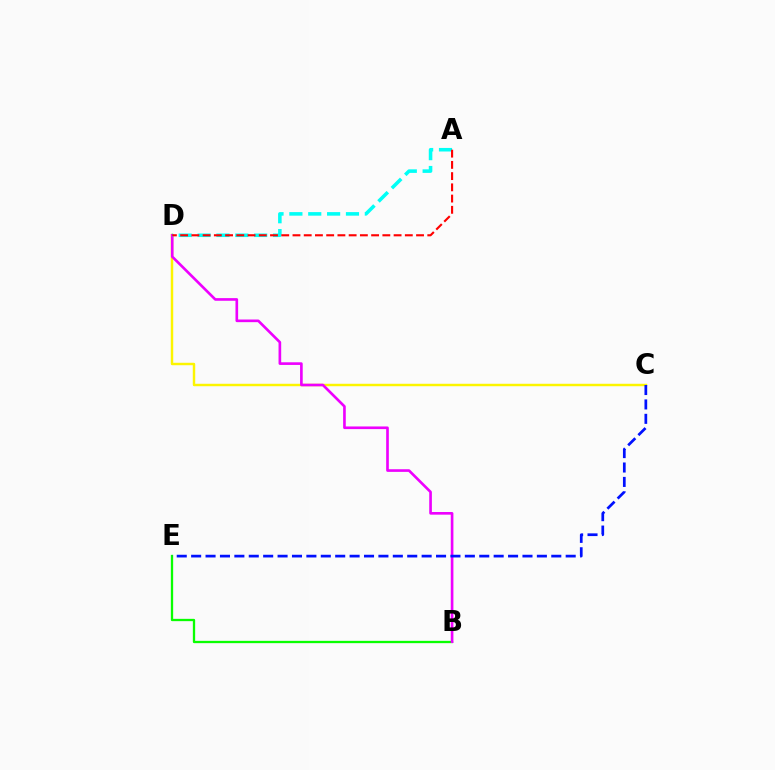{('C', 'D'): [{'color': '#fcf500', 'line_style': 'solid', 'thickness': 1.76}], ('B', 'E'): [{'color': '#08ff00', 'line_style': 'solid', 'thickness': 1.66}], ('B', 'D'): [{'color': '#ee00ff', 'line_style': 'solid', 'thickness': 1.91}], ('C', 'E'): [{'color': '#0010ff', 'line_style': 'dashed', 'thickness': 1.96}], ('A', 'D'): [{'color': '#00fff6', 'line_style': 'dashed', 'thickness': 2.56}, {'color': '#ff0000', 'line_style': 'dashed', 'thickness': 1.53}]}